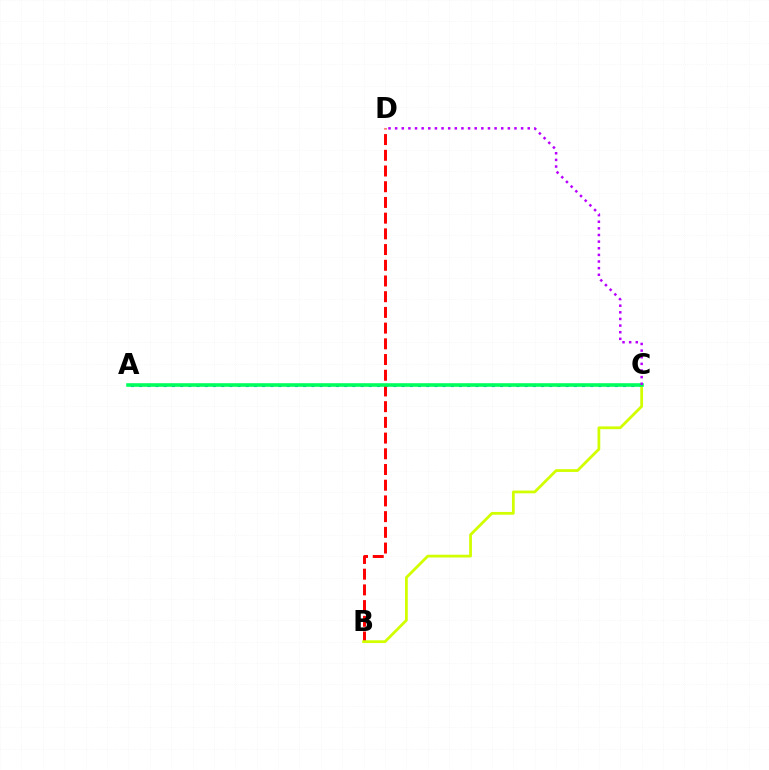{('A', 'C'): [{'color': '#0074ff', 'line_style': 'dotted', 'thickness': 2.23}, {'color': '#00ff5c', 'line_style': 'solid', 'thickness': 2.58}], ('B', 'D'): [{'color': '#ff0000', 'line_style': 'dashed', 'thickness': 2.13}], ('B', 'C'): [{'color': '#d1ff00', 'line_style': 'solid', 'thickness': 2.0}], ('C', 'D'): [{'color': '#b900ff', 'line_style': 'dotted', 'thickness': 1.8}]}